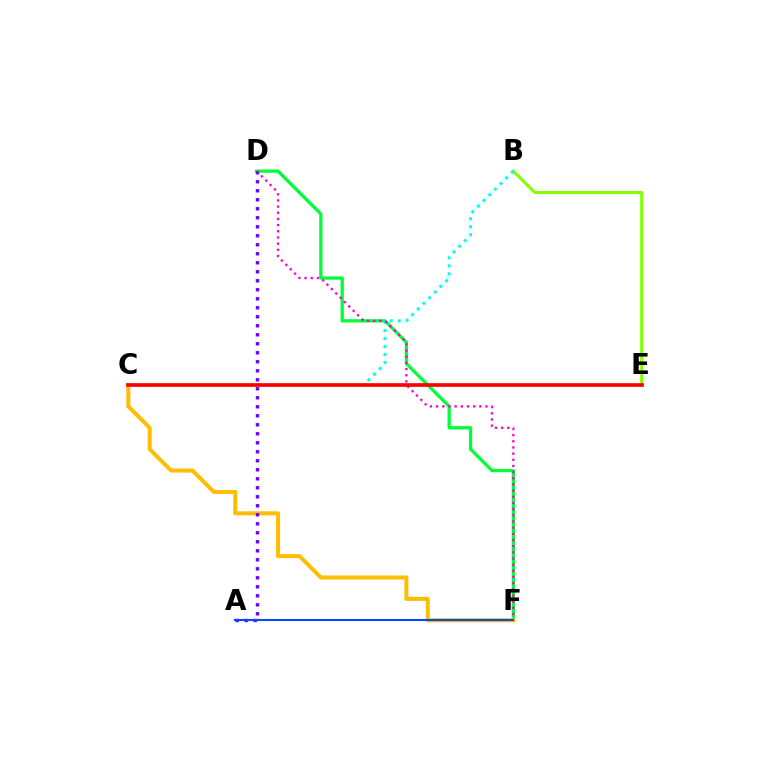{('B', 'E'): [{'color': '#84ff00', 'line_style': 'solid', 'thickness': 2.17}], ('D', 'F'): [{'color': '#00ff39', 'line_style': 'solid', 'thickness': 2.35}, {'color': '#ff00cf', 'line_style': 'dotted', 'thickness': 1.68}], ('B', 'C'): [{'color': '#00fff6', 'line_style': 'dotted', 'thickness': 2.17}], ('C', 'F'): [{'color': '#ffbd00', 'line_style': 'solid', 'thickness': 2.89}], ('C', 'E'): [{'color': '#ff0000', 'line_style': 'solid', 'thickness': 2.64}], ('A', 'D'): [{'color': '#7200ff', 'line_style': 'dotted', 'thickness': 2.45}], ('A', 'F'): [{'color': '#004bff', 'line_style': 'solid', 'thickness': 1.5}]}